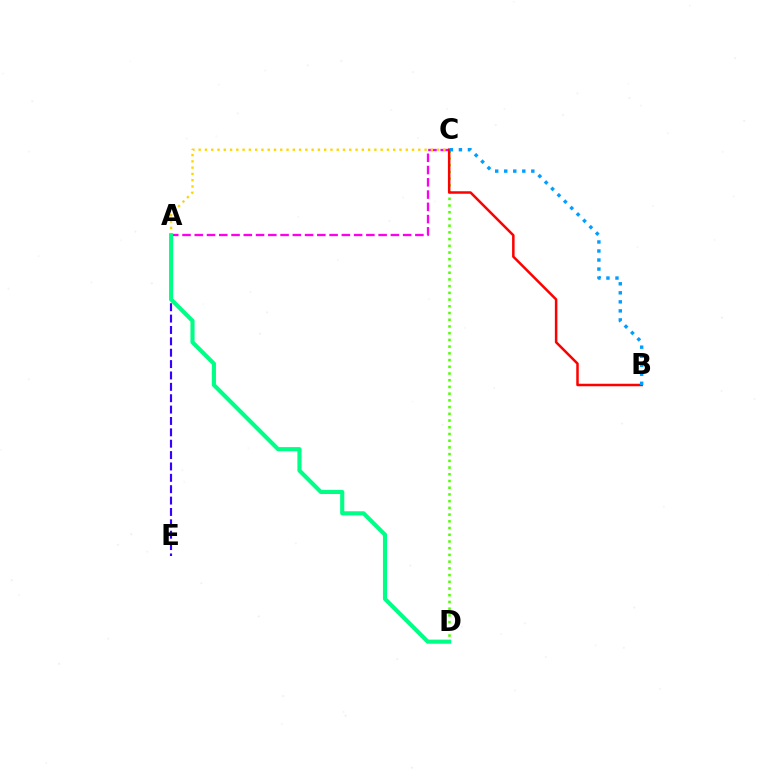{('A', 'C'): [{'color': '#ff00ed', 'line_style': 'dashed', 'thickness': 1.67}, {'color': '#ffd500', 'line_style': 'dotted', 'thickness': 1.71}], ('A', 'E'): [{'color': '#3700ff', 'line_style': 'dashed', 'thickness': 1.55}], ('C', 'D'): [{'color': '#4fff00', 'line_style': 'dotted', 'thickness': 1.83}], ('A', 'D'): [{'color': '#00ff86', 'line_style': 'solid', 'thickness': 2.96}], ('B', 'C'): [{'color': '#ff0000', 'line_style': 'solid', 'thickness': 1.81}, {'color': '#009eff', 'line_style': 'dotted', 'thickness': 2.45}]}